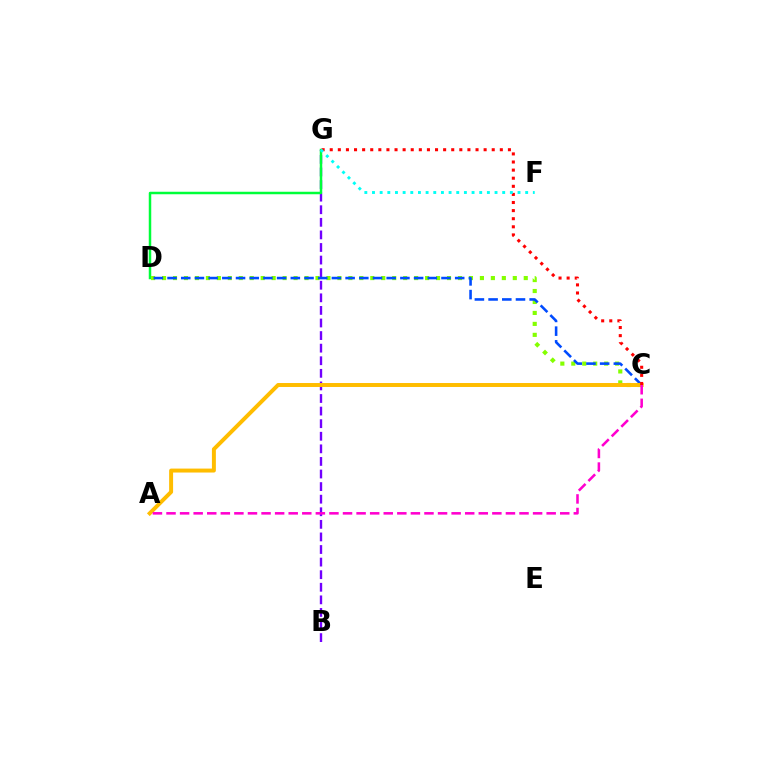{('B', 'G'): [{'color': '#7200ff', 'line_style': 'dashed', 'thickness': 1.71}], ('D', 'G'): [{'color': '#00ff39', 'line_style': 'solid', 'thickness': 1.79}], ('C', 'D'): [{'color': '#84ff00', 'line_style': 'dotted', 'thickness': 2.98}, {'color': '#004bff', 'line_style': 'dashed', 'thickness': 1.86}], ('A', 'C'): [{'color': '#ffbd00', 'line_style': 'solid', 'thickness': 2.85}, {'color': '#ff00cf', 'line_style': 'dashed', 'thickness': 1.84}], ('C', 'G'): [{'color': '#ff0000', 'line_style': 'dotted', 'thickness': 2.2}], ('F', 'G'): [{'color': '#00fff6', 'line_style': 'dotted', 'thickness': 2.08}]}